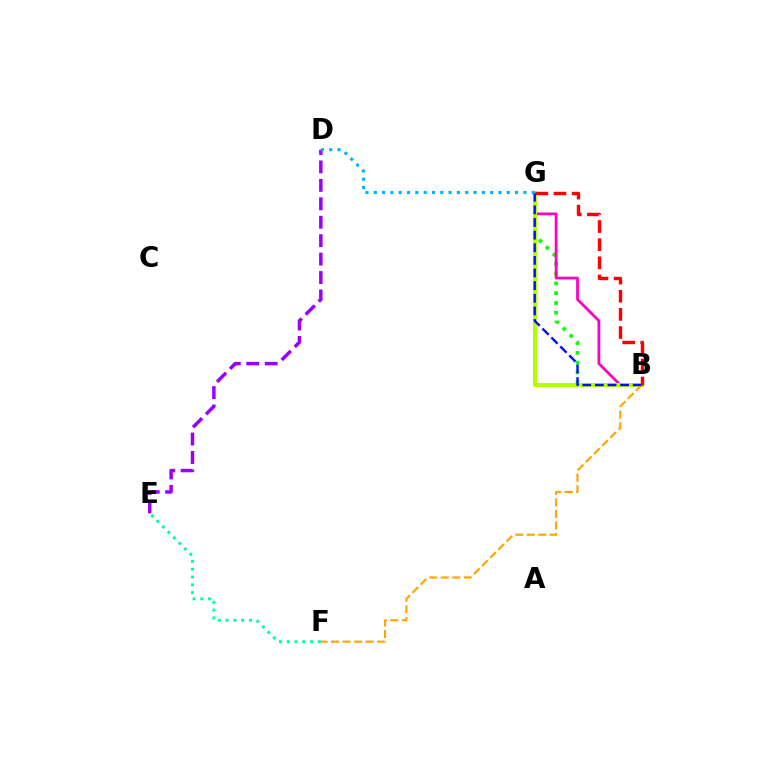{('B', 'F'): [{'color': '#ffa500', 'line_style': 'dashed', 'thickness': 1.57}], ('D', 'E'): [{'color': '#9b00ff', 'line_style': 'dashed', 'thickness': 2.5}], ('B', 'G'): [{'color': '#08ff00', 'line_style': 'dotted', 'thickness': 2.66}, {'color': '#ff00bd', 'line_style': 'solid', 'thickness': 2.0}, {'color': '#b3ff00', 'line_style': 'solid', 'thickness': 2.86}, {'color': '#0010ff', 'line_style': 'dashed', 'thickness': 1.72}, {'color': '#ff0000', 'line_style': 'dashed', 'thickness': 2.46}], ('E', 'F'): [{'color': '#00ff9d', 'line_style': 'dotted', 'thickness': 2.11}], ('D', 'G'): [{'color': '#00b5ff', 'line_style': 'dotted', 'thickness': 2.26}]}